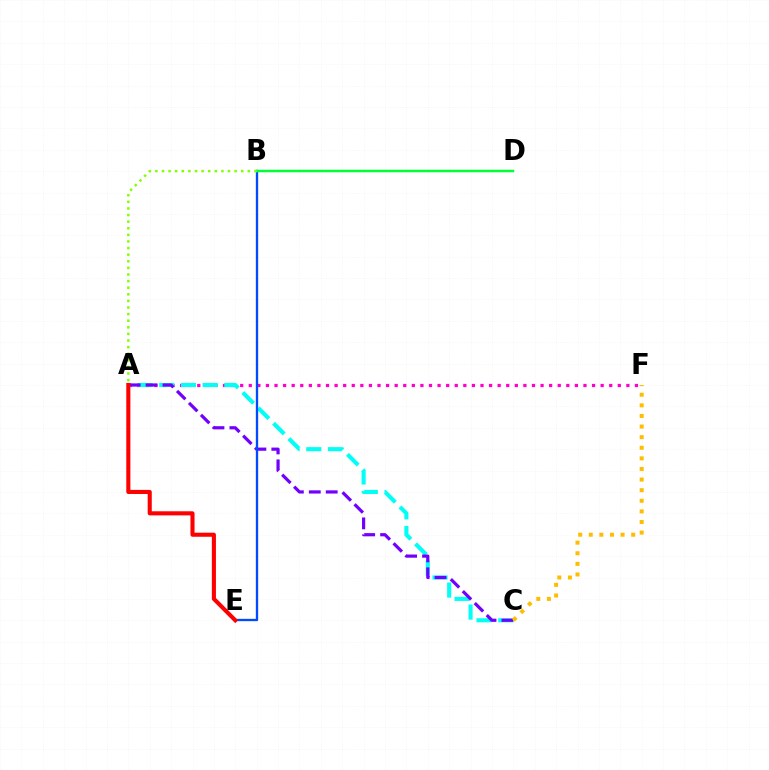{('A', 'F'): [{'color': '#ff00cf', 'line_style': 'dotted', 'thickness': 2.33}], ('A', 'C'): [{'color': '#00fff6', 'line_style': 'dashed', 'thickness': 2.95}, {'color': '#7200ff', 'line_style': 'dashed', 'thickness': 2.3}], ('C', 'F'): [{'color': '#ffbd00', 'line_style': 'dotted', 'thickness': 2.88}], ('B', 'E'): [{'color': '#004bff', 'line_style': 'solid', 'thickness': 1.68}], ('A', 'E'): [{'color': '#ff0000', 'line_style': 'solid', 'thickness': 2.94}], ('B', 'D'): [{'color': '#00ff39', 'line_style': 'solid', 'thickness': 1.79}], ('A', 'B'): [{'color': '#84ff00', 'line_style': 'dotted', 'thickness': 1.79}]}